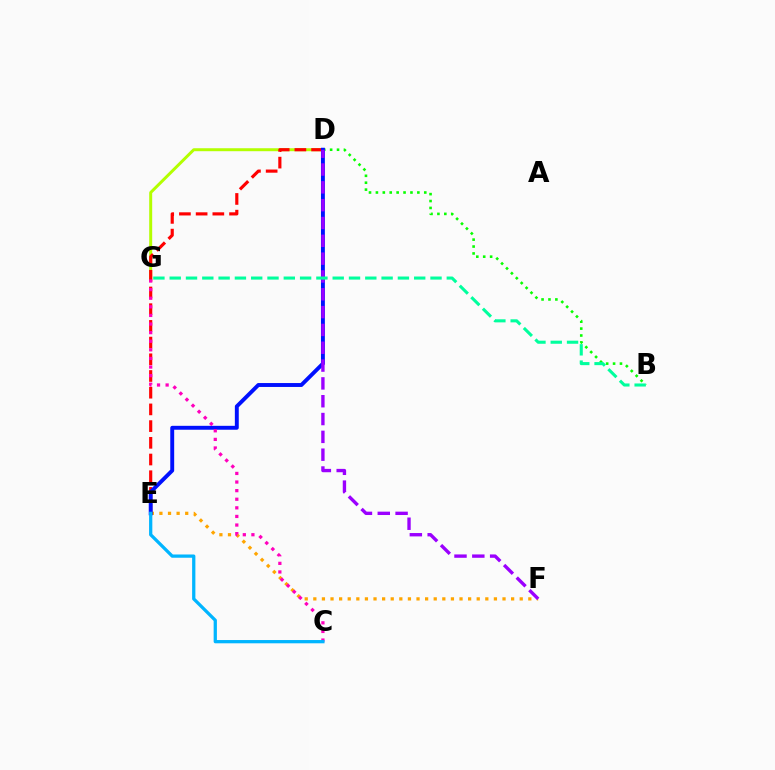{('D', 'G'): [{'color': '#b3ff00', 'line_style': 'solid', 'thickness': 2.14}], ('E', 'F'): [{'color': '#ffa500', 'line_style': 'dotted', 'thickness': 2.34}], ('B', 'D'): [{'color': '#08ff00', 'line_style': 'dotted', 'thickness': 1.88}], ('D', 'E'): [{'color': '#ff0000', 'line_style': 'dashed', 'thickness': 2.27}, {'color': '#0010ff', 'line_style': 'solid', 'thickness': 2.81}], ('D', 'F'): [{'color': '#9b00ff', 'line_style': 'dashed', 'thickness': 2.42}], ('B', 'G'): [{'color': '#00ff9d', 'line_style': 'dashed', 'thickness': 2.21}], ('C', 'G'): [{'color': '#ff00bd', 'line_style': 'dotted', 'thickness': 2.34}], ('C', 'E'): [{'color': '#00b5ff', 'line_style': 'solid', 'thickness': 2.34}]}